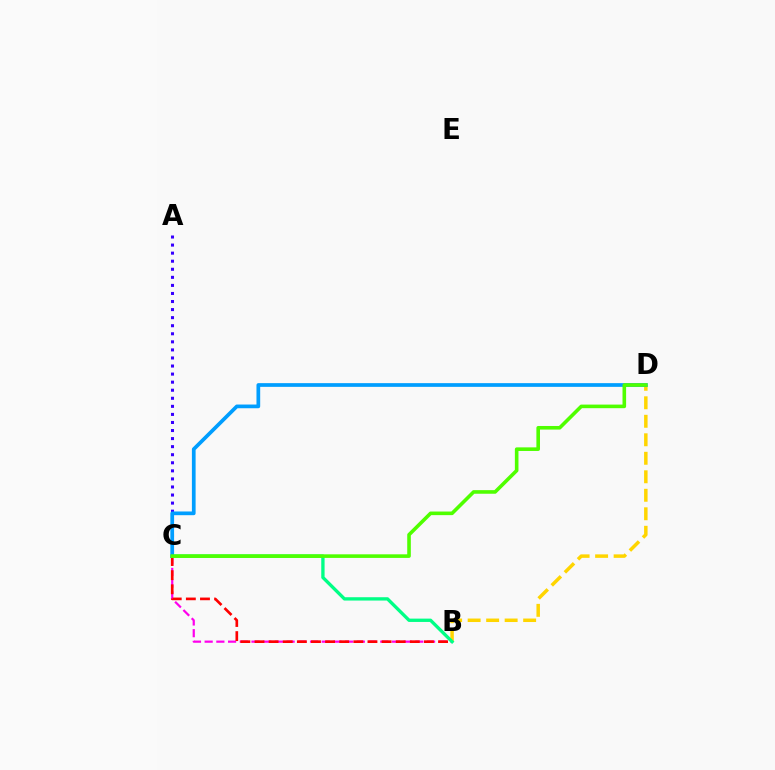{('A', 'C'): [{'color': '#3700ff', 'line_style': 'dotted', 'thickness': 2.19}], ('B', 'C'): [{'color': '#ff00ed', 'line_style': 'dashed', 'thickness': 1.59}, {'color': '#ff0000', 'line_style': 'dashed', 'thickness': 1.92}, {'color': '#00ff86', 'line_style': 'solid', 'thickness': 2.4}], ('B', 'D'): [{'color': '#ffd500', 'line_style': 'dashed', 'thickness': 2.51}], ('C', 'D'): [{'color': '#009eff', 'line_style': 'solid', 'thickness': 2.67}, {'color': '#4fff00', 'line_style': 'solid', 'thickness': 2.59}]}